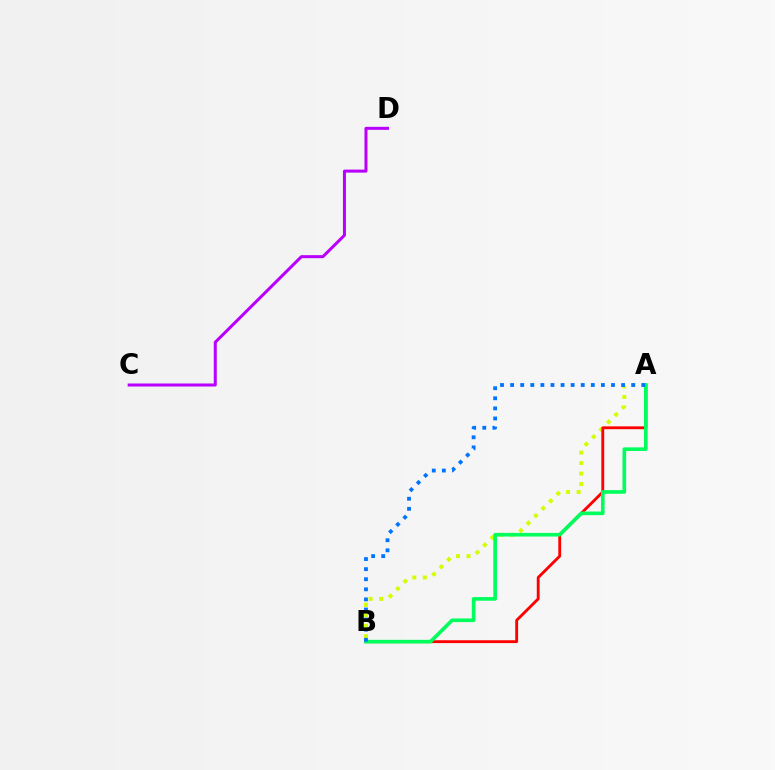{('C', 'D'): [{'color': '#b900ff', 'line_style': 'solid', 'thickness': 2.18}], ('A', 'B'): [{'color': '#d1ff00', 'line_style': 'dotted', 'thickness': 2.85}, {'color': '#ff0000', 'line_style': 'solid', 'thickness': 2.05}, {'color': '#00ff5c', 'line_style': 'solid', 'thickness': 2.62}, {'color': '#0074ff', 'line_style': 'dotted', 'thickness': 2.74}]}